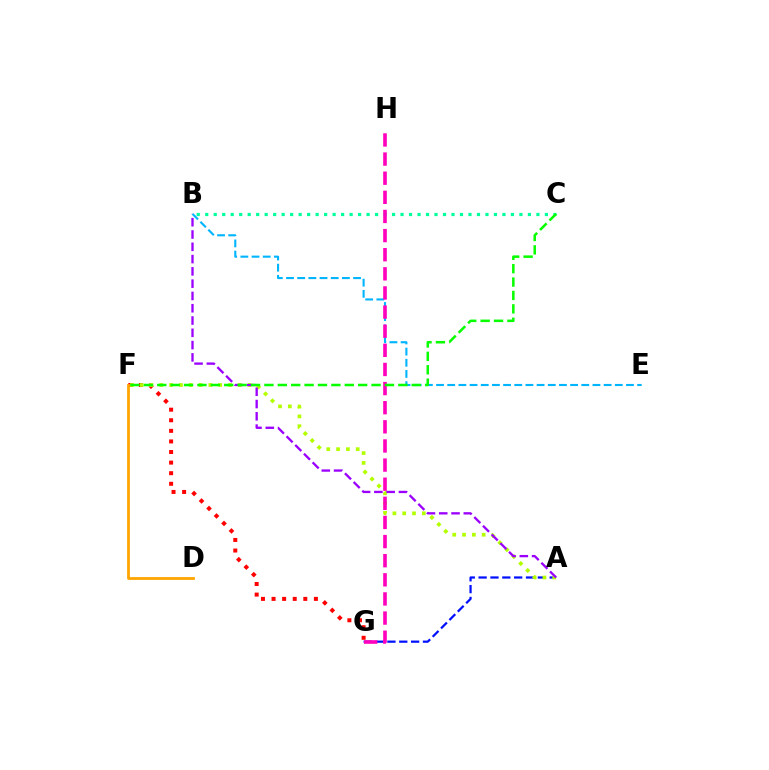{('F', 'G'): [{'color': '#ff0000', 'line_style': 'dotted', 'thickness': 2.88}], ('B', 'C'): [{'color': '#00ff9d', 'line_style': 'dotted', 'thickness': 2.31}], ('A', 'G'): [{'color': '#0010ff', 'line_style': 'dashed', 'thickness': 1.61}], ('A', 'F'): [{'color': '#b3ff00', 'line_style': 'dotted', 'thickness': 2.67}], ('A', 'B'): [{'color': '#9b00ff', 'line_style': 'dashed', 'thickness': 1.67}], ('B', 'E'): [{'color': '#00b5ff', 'line_style': 'dashed', 'thickness': 1.52}], ('G', 'H'): [{'color': '#ff00bd', 'line_style': 'dashed', 'thickness': 2.6}], ('D', 'F'): [{'color': '#ffa500', 'line_style': 'solid', 'thickness': 2.01}], ('C', 'F'): [{'color': '#08ff00', 'line_style': 'dashed', 'thickness': 1.82}]}